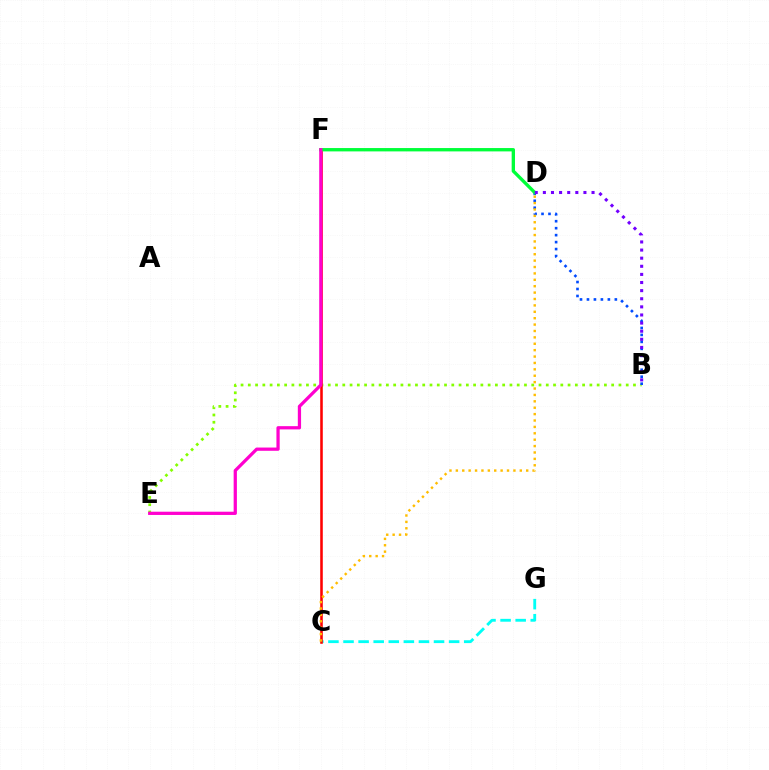{('B', 'E'): [{'color': '#84ff00', 'line_style': 'dotted', 'thickness': 1.97}], ('C', 'G'): [{'color': '#00fff6', 'line_style': 'dashed', 'thickness': 2.05}], ('C', 'F'): [{'color': '#ff0000', 'line_style': 'solid', 'thickness': 1.85}], ('B', 'D'): [{'color': '#004bff', 'line_style': 'dotted', 'thickness': 1.89}, {'color': '#7200ff', 'line_style': 'dotted', 'thickness': 2.2}], ('D', 'F'): [{'color': '#00ff39', 'line_style': 'solid', 'thickness': 2.41}], ('E', 'F'): [{'color': '#ff00cf', 'line_style': 'solid', 'thickness': 2.34}], ('C', 'D'): [{'color': '#ffbd00', 'line_style': 'dotted', 'thickness': 1.74}]}